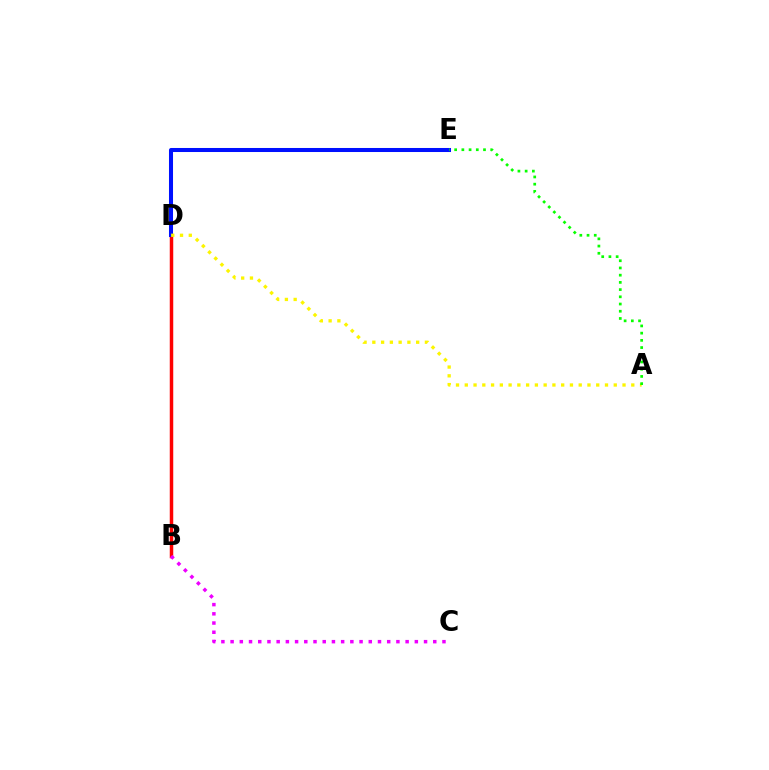{('B', 'D'): [{'color': '#00fff6', 'line_style': 'solid', 'thickness': 1.99}, {'color': '#ff0000', 'line_style': 'solid', 'thickness': 2.51}], ('D', 'E'): [{'color': '#0010ff', 'line_style': 'solid', 'thickness': 2.91}], ('B', 'C'): [{'color': '#ee00ff', 'line_style': 'dotted', 'thickness': 2.5}], ('A', 'D'): [{'color': '#fcf500', 'line_style': 'dotted', 'thickness': 2.38}], ('A', 'E'): [{'color': '#08ff00', 'line_style': 'dotted', 'thickness': 1.96}]}